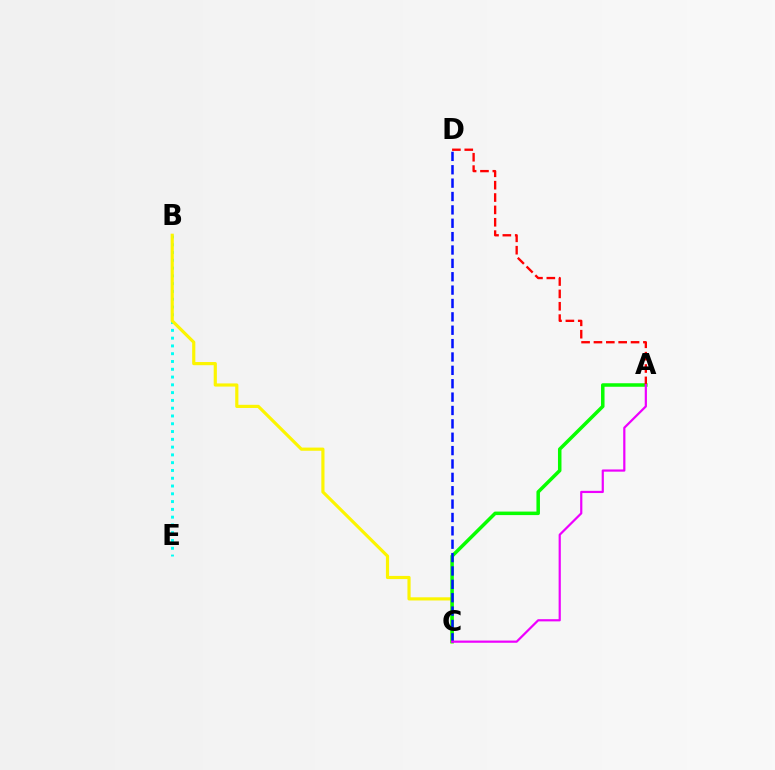{('B', 'E'): [{'color': '#00fff6', 'line_style': 'dotted', 'thickness': 2.11}], ('B', 'C'): [{'color': '#fcf500', 'line_style': 'solid', 'thickness': 2.28}], ('A', 'C'): [{'color': '#08ff00', 'line_style': 'solid', 'thickness': 2.53}, {'color': '#ee00ff', 'line_style': 'solid', 'thickness': 1.59}], ('A', 'D'): [{'color': '#ff0000', 'line_style': 'dashed', 'thickness': 1.68}], ('C', 'D'): [{'color': '#0010ff', 'line_style': 'dashed', 'thickness': 1.82}]}